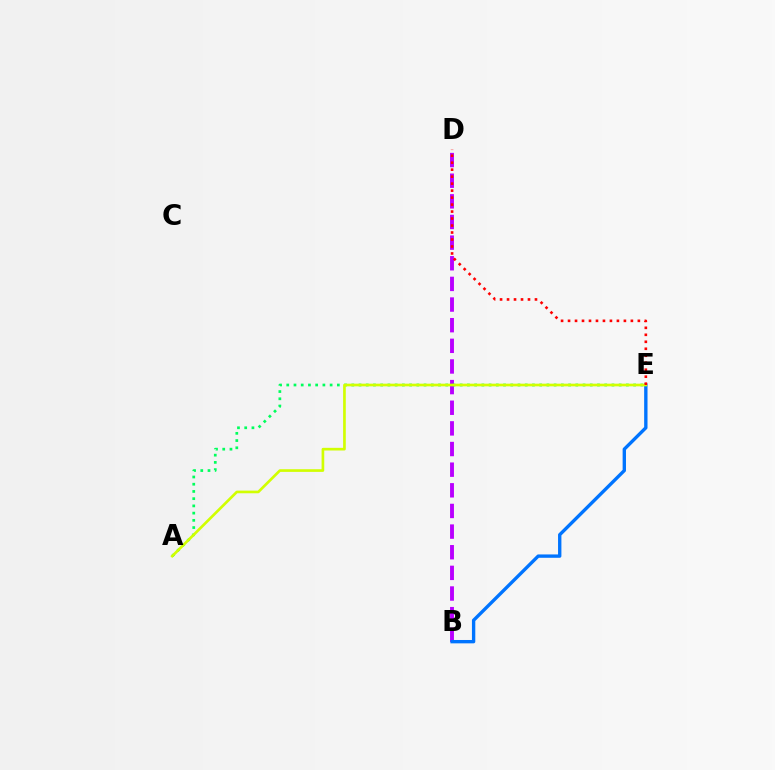{('B', 'D'): [{'color': '#b900ff', 'line_style': 'dashed', 'thickness': 2.8}], ('B', 'E'): [{'color': '#0074ff', 'line_style': 'solid', 'thickness': 2.42}], ('A', 'E'): [{'color': '#00ff5c', 'line_style': 'dotted', 'thickness': 1.96}, {'color': '#d1ff00', 'line_style': 'solid', 'thickness': 1.91}], ('D', 'E'): [{'color': '#ff0000', 'line_style': 'dotted', 'thickness': 1.9}]}